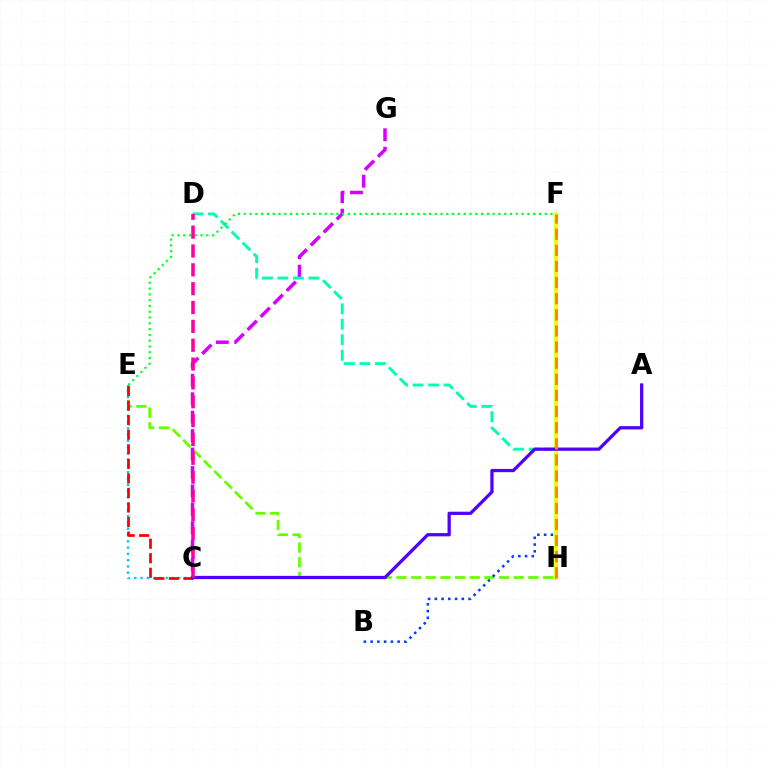{('E', 'H'): [{'color': '#66ff00', 'line_style': 'dashed', 'thickness': 1.99}], ('C', 'E'): [{'color': '#00c7ff', 'line_style': 'dotted', 'thickness': 1.71}, {'color': '#ff0000', 'line_style': 'dashed', 'thickness': 1.98}], ('C', 'G'): [{'color': '#d600ff', 'line_style': 'dashed', 'thickness': 2.5}], ('B', 'F'): [{'color': '#003fff', 'line_style': 'dotted', 'thickness': 1.83}], ('D', 'H'): [{'color': '#00ffaf', 'line_style': 'dashed', 'thickness': 2.11}], ('F', 'H'): [{'color': '#eeff00', 'line_style': 'solid', 'thickness': 2.69}, {'color': '#ff8800', 'line_style': 'dashed', 'thickness': 2.19}], ('A', 'C'): [{'color': '#4f00ff', 'line_style': 'solid', 'thickness': 2.34}], ('E', 'F'): [{'color': '#00ff27', 'line_style': 'dotted', 'thickness': 1.57}], ('C', 'D'): [{'color': '#ff00a0', 'line_style': 'dashed', 'thickness': 2.56}]}